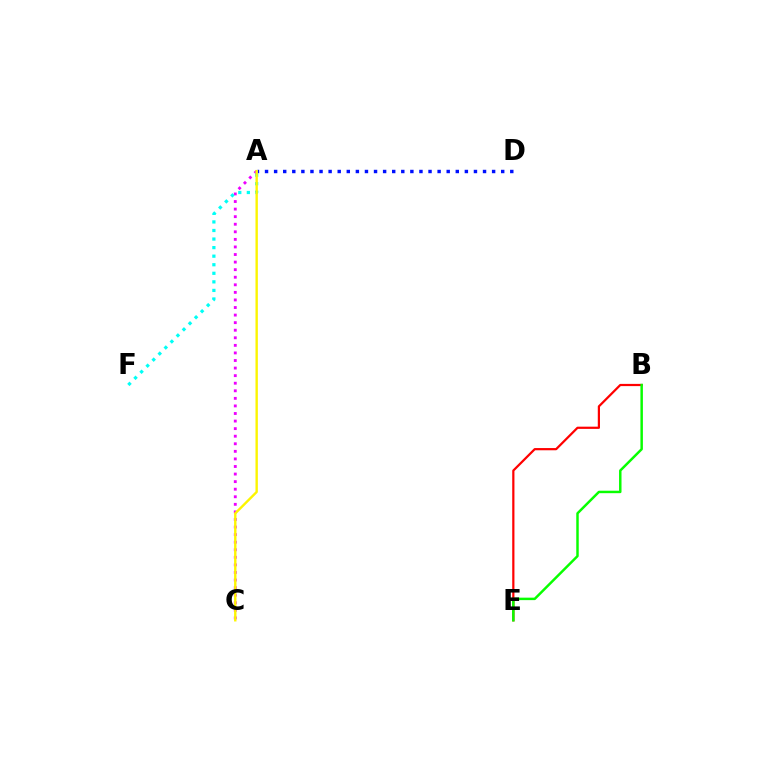{('B', 'E'): [{'color': '#ff0000', 'line_style': 'solid', 'thickness': 1.6}, {'color': '#08ff00', 'line_style': 'solid', 'thickness': 1.78}], ('A', 'C'): [{'color': '#ee00ff', 'line_style': 'dotted', 'thickness': 2.06}, {'color': '#fcf500', 'line_style': 'solid', 'thickness': 1.72}], ('A', 'F'): [{'color': '#00fff6', 'line_style': 'dotted', 'thickness': 2.33}], ('A', 'D'): [{'color': '#0010ff', 'line_style': 'dotted', 'thickness': 2.47}]}